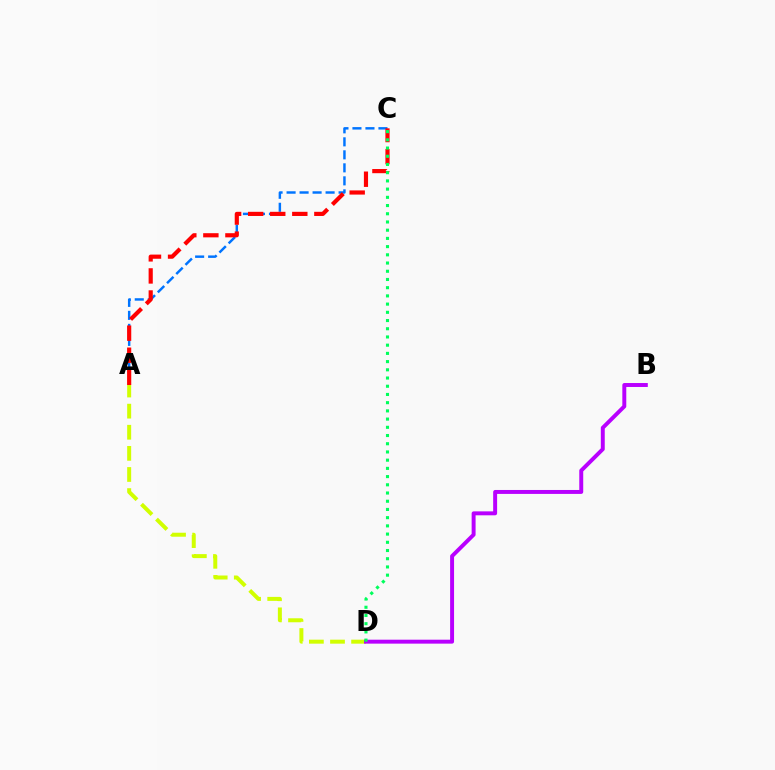{('A', 'C'): [{'color': '#0074ff', 'line_style': 'dashed', 'thickness': 1.77}, {'color': '#ff0000', 'line_style': 'dashed', 'thickness': 3.0}], ('A', 'D'): [{'color': '#d1ff00', 'line_style': 'dashed', 'thickness': 2.87}], ('B', 'D'): [{'color': '#b900ff', 'line_style': 'solid', 'thickness': 2.84}], ('C', 'D'): [{'color': '#00ff5c', 'line_style': 'dotted', 'thickness': 2.23}]}